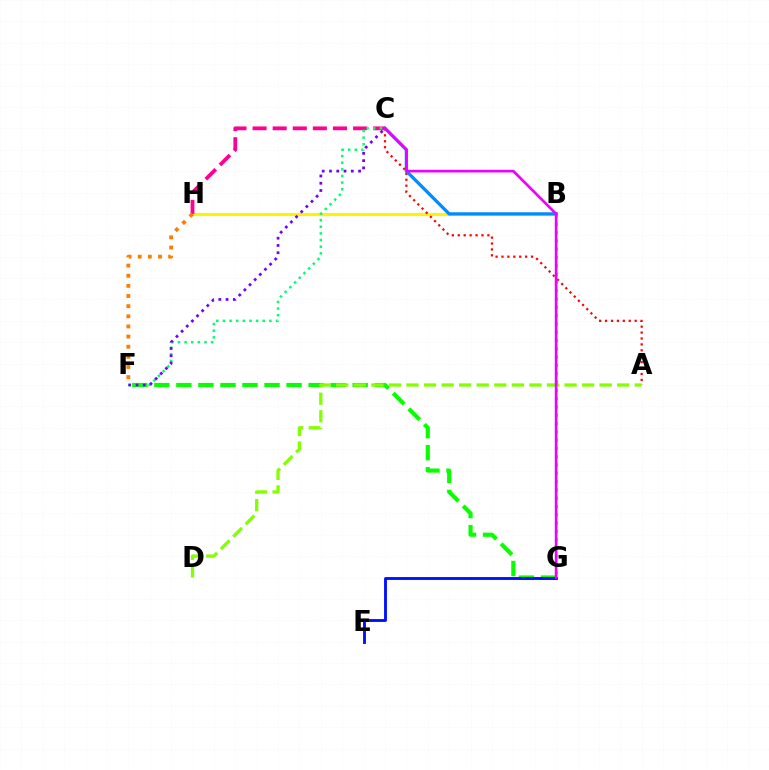{('B', 'H'): [{'color': '#fcf500', 'line_style': 'solid', 'thickness': 2.25}], ('A', 'C'): [{'color': '#ff0000', 'line_style': 'dotted', 'thickness': 1.61}], ('F', 'G'): [{'color': '#08ff00', 'line_style': 'dashed', 'thickness': 2.99}], ('C', 'H'): [{'color': '#ff0094', 'line_style': 'dashed', 'thickness': 2.73}], ('C', 'F'): [{'color': '#00ff74', 'line_style': 'dotted', 'thickness': 1.8}, {'color': '#7200ff', 'line_style': 'dotted', 'thickness': 1.97}], ('E', 'G'): [{'color': '#0010ff', 'line_style': 'solid', 'thickness': 2.07}], ('A', 'D'): [{'color': '#84ff00', 'line_style': 'dashed', 'thickness': 2.39}], ('B', 'G'): [{'color': '#00fff6', 'line_style': 'dotted', 'thickness': 2.25}], ('B', 'C'): [{'color': '#008cff', 'line_style': 'solid', 'thickness': 2.35}], ('F', 'H'): [{'color': '#ff7c00', 'line_style': 'dotted', 'thickness': 2.76}], ('C', 'G'): [{'color': '#ee00ff', 'line_style': 'solid', 'thickness': 1.93}]}